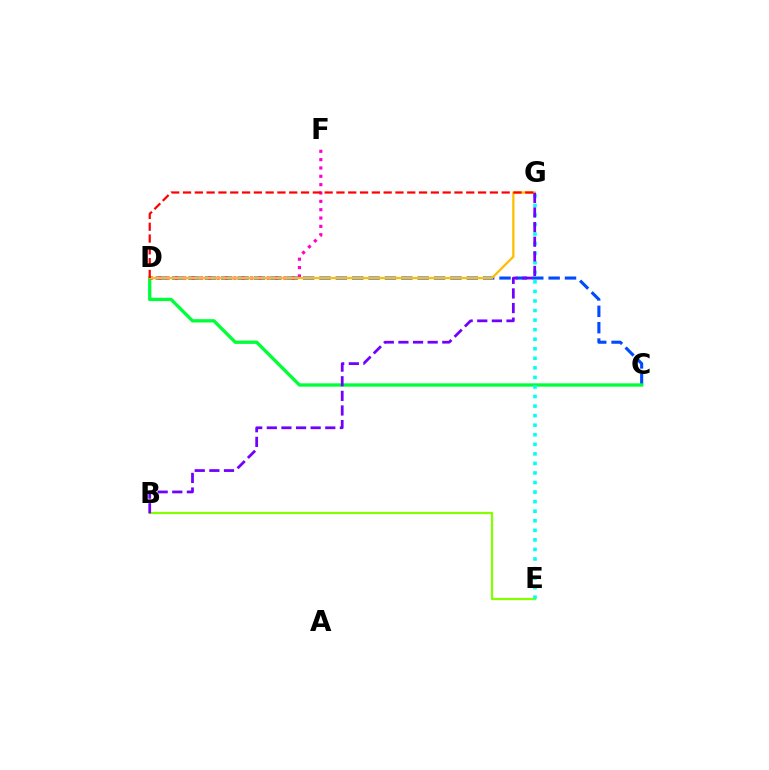{('C', 'D'): [{'color': '#004bff', 'line_style': 'dashed', 'thickness': 2.22}, {'color': '#00ff39', 'line_style': 'solid', 'thickness': 2.39}], ('B', 'E'): [{'color': '#84ff00', 'line_style': 'solid', 'thickness': 1.62}], ('E', 'G'): [{'color': '#00fff6', 'line_style': 'dotted', 'thickness': 2.6}], ('D', 'F'): [{'color': '#ff00cf', 'line_style': 'dotted', 'thickness': 2.27}], ('D', 'G'): [{'color': '#ffbd00', 'line_style': 'solid', 'thickness': 1.63}, {'color': '#ff0000', 'line_style': 'dashed', 'thickness': 1.6}], ('B', 'G'): [{'color': '#7200ff', 'line_style': 'dashed', 'thickness': 1.99}]}